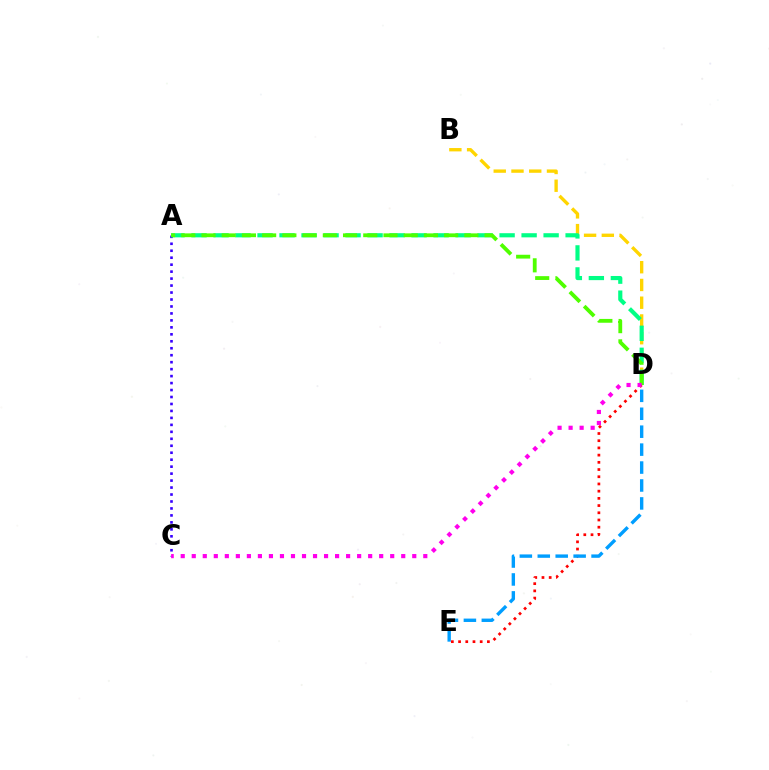{('D', 'E'): [{'color': '#ff0000', 'line_style': 'dotted', 'thickness': 1.96}, {'color': '#009eff', 'line_style': 'dashed', 'thickness': 2.44}], ('A', 'C'): [{'color': '#3700ff', 'line_style': 'dotted', 'thickness': 1.89}], ('B', 'D'): [{'color': '#ffd500', 'line_style': 'dashed', 'thickness': 2.41}], ('A', 'D'): [{'color': '#00ff86', 'line_style': 'dashed', 'thickness': 2.99}, {'color': '#4fff00', 'line_style': 'dashed', 'thickness': 2.75}], ('C', 'D'): [{'color': '#ff00ed', 'line_style': 'dotted', 'thickness': 3.0}]}